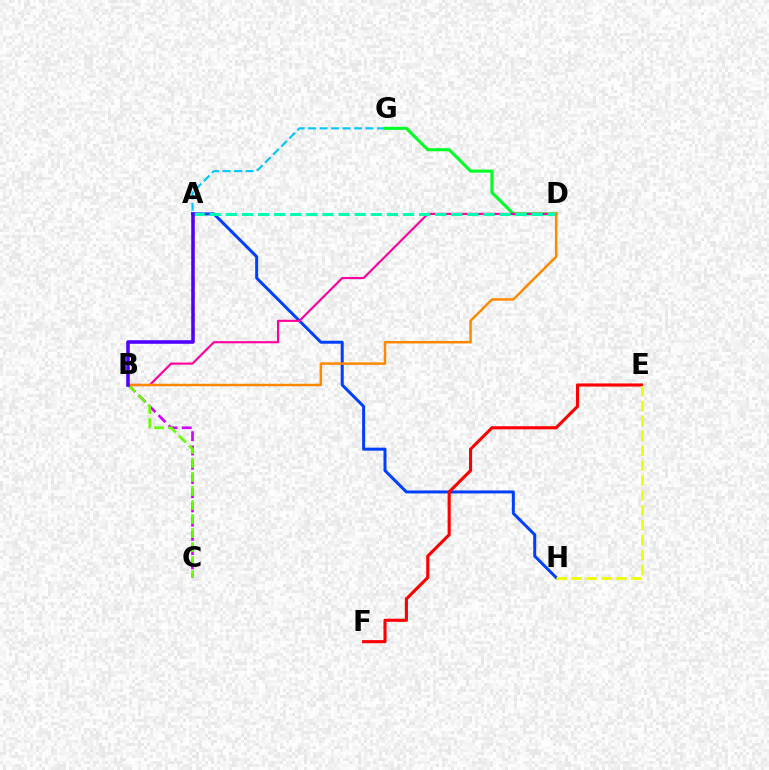{('B', 'C'): [{'color': '#d600ff', 'line_style': 'dashed', 'thickness': 1.93}, {'color': '#66ff00', 'line_style': 'dashed', 'thickness': 1.9}], ('A', 'G'): [{'color': '#00c7ff', 'line_style': 'dashed', 'thickness': 1.56}], ('D', 'G'): [{'color': '#00ff27', 'line_style': 'solid', 'thickness': 2.23}], ('A', 'H'): [{'color': '#003fff', 'line_style': 'solid', 'thickness': 2.16}], ('E', 'F'): [{'color': '#ff0000', 'line_style': 'solid', 'thickness': 2.24}], ('B', 'D'): [{'color': '#ff00a0', 'line_style': 'solid', 'thickness': 1.55}, {'color': '#ff8800', 'line_style': 'solid', 'thickness': 1.77}], ('A', 'D'): [{'color': '#00ffaf', 'line_style': 'dashed', 'thickness': 2.19}], ('A', 'B'): [{'color': '#4f00ff', 'line_style': 'solid', 'thickness': 2.57}], ('E', 'H'): [{'color': '#eeff00', 'line_style': 'dashed', 'thickness': 2.02}]}